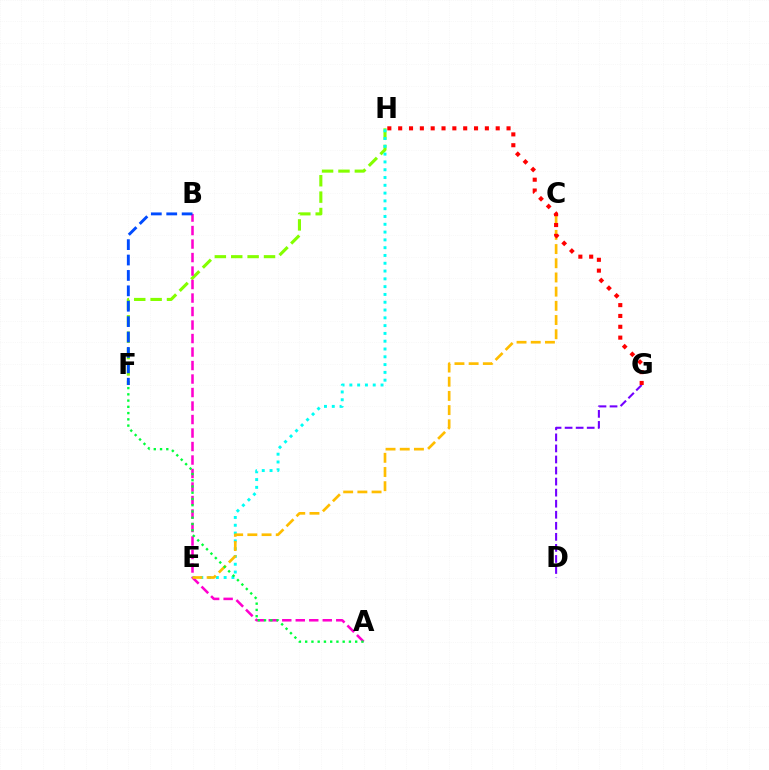{('F', 'H'): [{'color': '#84ff00', 'line_style': 'dashed', 'thickness': 2.23}], ('D', 'G'): [{'color': '#7200ff', 'line_style': 'dashed', 'thickness': 1.5}], ('E', 'H'): [{'color': '#00fff6', 'line_style': 'dotted', 'thickness': 2.12}], ('A', 'B'): [{'color': '#ff00cf', 'line_style': 'dashed', 'thickness': 1.83}], ('C', 'E'): [{'color': '#ffbd00', 'line_style': 'dashed', 'thickness': 1.93}], ('B', 'F'): [{'color': '#004bff', 'line_style': 'dashed', 'thickness': 2.09}], ('G', 'H'): [{'color': '#ff0000', 'line_style': 'dotted', 'thickness': 2.94}], ('A', 'F'): [{'color': '#00ff39', 'line_style': 'dotted', 'thickness': 1.7}]}